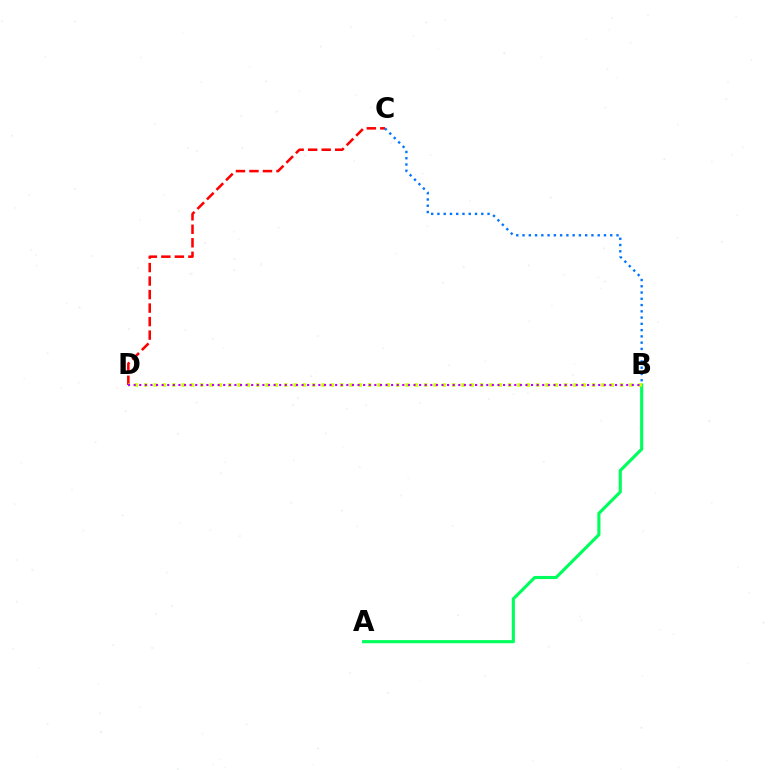{('C', 'D'): [{'color': '#ff0000', 'line_style': 'dashed', 'thickness': 1.84}], ('B', 'C'): [{'color': '#0074ff', 'line_style': 'dotted', 'thickness': 1.7}], ('A', 'B'): [{'color': '#00ff5c', 'line_style': 'solid', 'thickness': 2.25}], ('B', 'D'): [{'color': '#d1ff00', 'line_style': 'dotted', 'thickness': 2.53}, {'color': '#b900ff', 'line_style': 'dotted', 'thickness': 1.52}]}